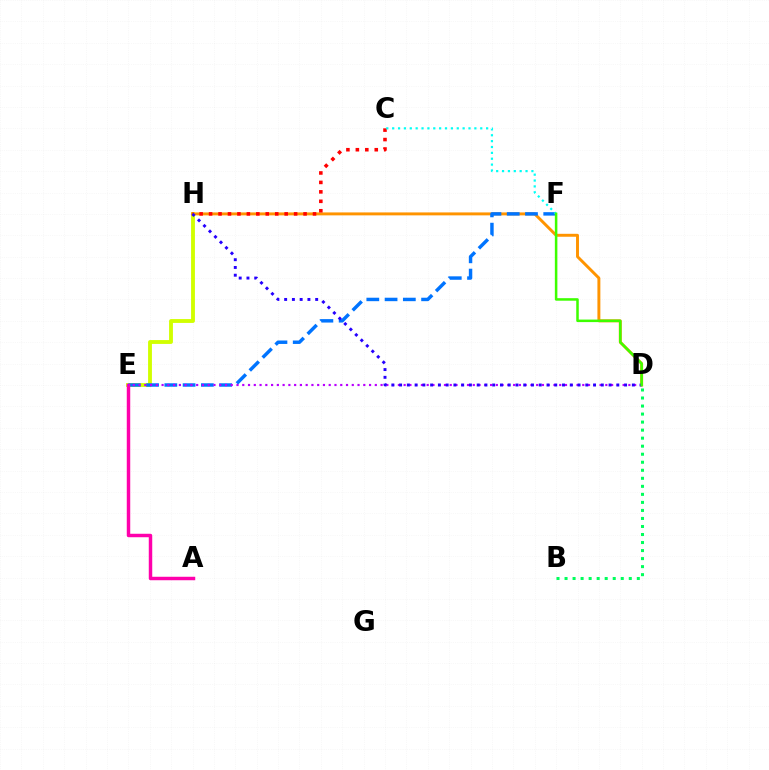{('E', 'H'): [{'color': '#d1ff00', 'line_style': 'solid', 'thickness': 2.77}], ('D', 'H'): [{'color': '#ff9400', 'line_style': 'solid', 'thickness': 2.12}, {'color': '#2500ff', 'line_style': 'dotted', 'thickness': 2.11}], ('E', 'F'): [{'color': '#0074ff', 'line_style': 'dashed', 'thickness': 2.48}], ('A', 'E'): [{'color': '#ff00ac', 'line_style': 'solid', 'thickness': 2.49}], ('B', 'D'): [{'color': '#00ff5c', 'line_style': 'dotted', 'thickness': 2.18}], ('C', 'H'): [{'color': '#ff0000', 'line_style': 'dotted', 'thickness': 2.57}], ('C', 'F'): [{'color': '#00fff6', 'line_style': 'dotted', 'thickness': 1.6}], ('D', 'E'): [{'color': '#b900ff', 'line_style': 'dotted', 'thickness': 1.57}], ('D', 'F'): [{'color': '#3dff00', 'line_style': 'solid', 'thickness': 1.82}]}